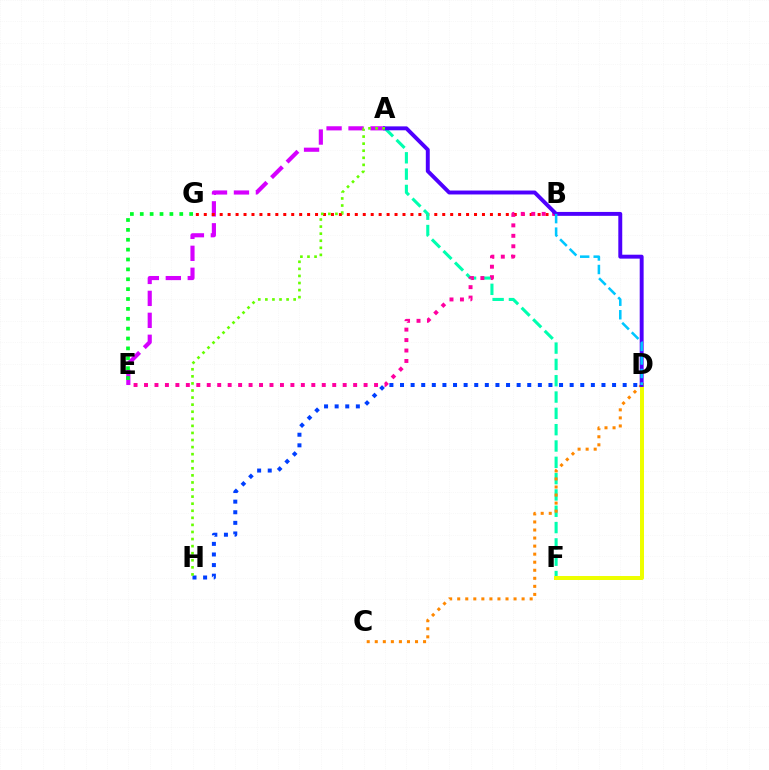{('A', 'E'): [{'color': '#d600ff', 'line_style': 'dashed', 'thickness': 2.98}], ('D', 'H'): [{'color': '#003fff', 'line_style': 'dotted', 'thickness': 2.88}], ('B', 'G'): [{'color': '#ff0000', 'line_style': 'dotted', 'thickness': 2.16}], ('A', 'F'): [{'color': '#00ffaf', 'line_style': 'dashed', 'thickness': 2.22}], ('E', 'G'): [{'color': '#00ff27', 'line_style': 'dotted', 'thickness': 2.68}], ('C', 'D'): [{'color': '#ff8800', 'line_style': 'dotted', 'thickness': 2.19}], ('B', 'E'): [{'color': '#ff00a0', 'line_style': 'dotted', 'thickness': 2.84}], ('D', 'F'): [{'color': '#eeff00', 'line_style': 'solid', 'thickness': 2.88}], ('A', 'D'): [{'color': '#4f00ff', 'line_style': 'solid', 'thickness': 2.82}], ('B', 'D'): [{'color': '#00c7ff', 'line_style': 'dashed', 'thickness': 1.84}], ('A', 'H'): [{'color': '#66ff00', 'line_style': 'dotted', 'thickness': 1.92}]}